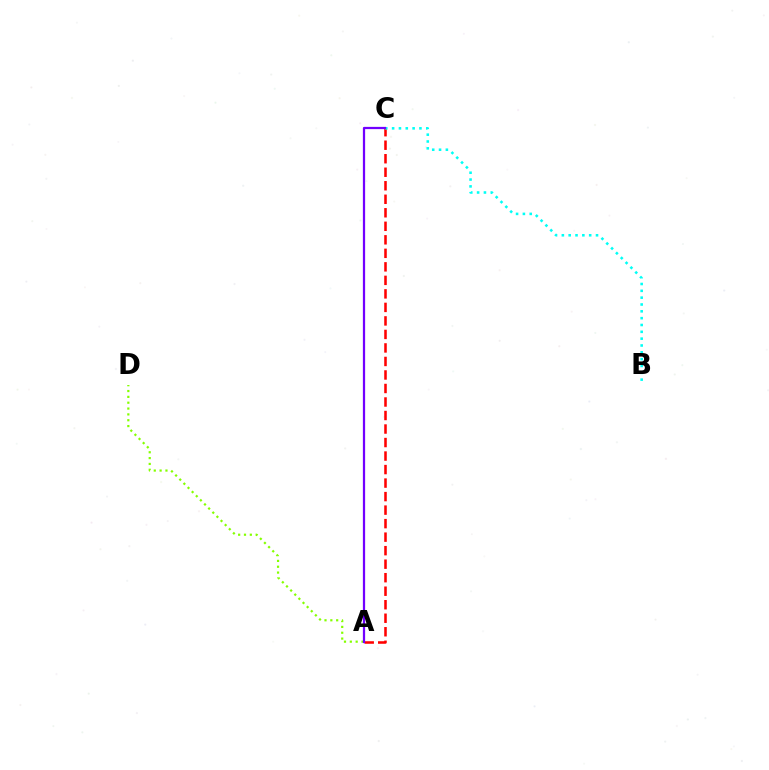{('A', 'C'): [{'color': '#ff0000', 'line_style': 'dashed', 'thickness': 1.84}, {'color': '#7200ff', 'line_style': 'solid', 'thickness': 1.61}], ('A', 'D'): [{'color': '#84ff00', 'line_style': 'dotted', 'thickness': 1.59}], ('B', 'C'): [{'color': '#00fff6', 'line_style': 'dotted', 'thickness': 1.86}]}